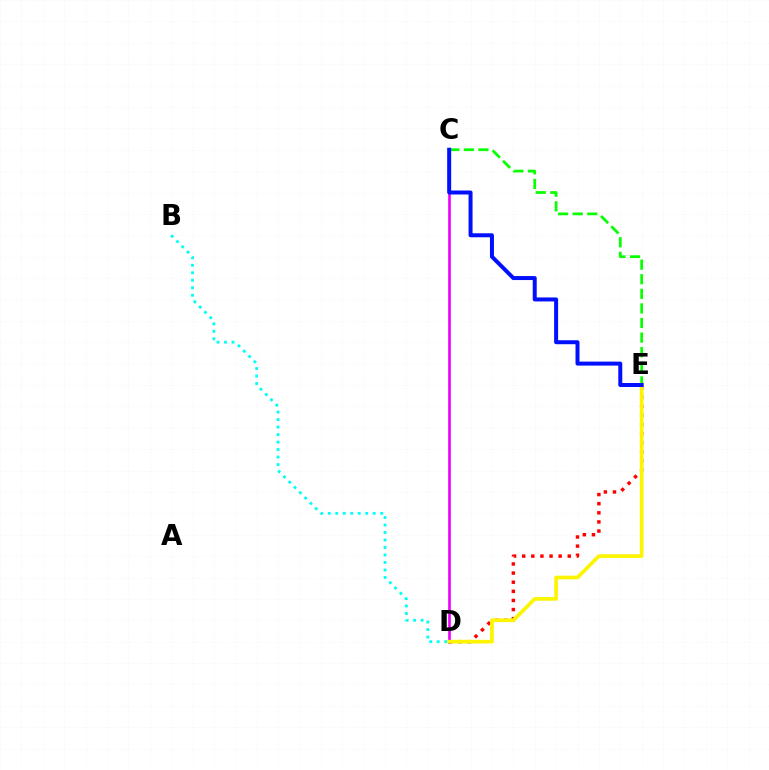{('D', 'E'): [{'color': '#ff0000', 'line_style': 'dotted', 'thickness': 2.48}, {'color': '#fcf500', 'line_style': 'solid', 'thickness': 2.65}], ('C', 'E'): [{'color': '#08ff00', 'line_style': 'dashed', 'thickness': 1.98}, {'color': '#0010ff', 'line_style': 'solid', 'thickness': 2.87}], ('C', 'D'): [{'color': '#ee00ff', 'line_style': 'solid', 'thickness': 1.91}], ('B', 'D'): [{'color': '#00fff6', 'line_style': 'dotted', 'thickness': 2.04}]}